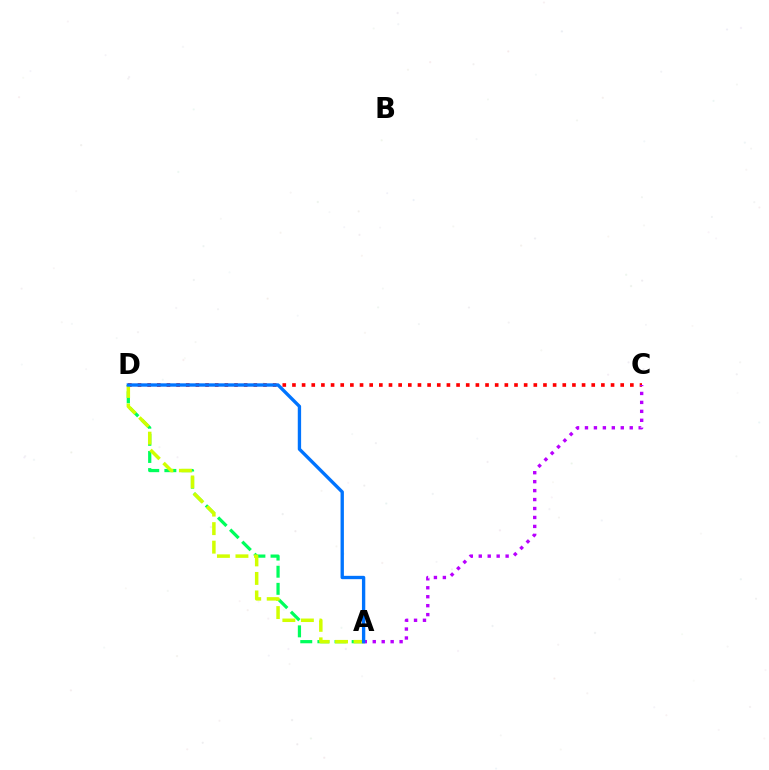{('A', 'D'): [{'color': '#00ff5c', 'line_style': 'dashed', 'thickness': 2.33}, {'color': '#d1ff00', 'line_style': 'dashed', 'thickness': 2.52}, {'color': '#0074ff', 'line_style': 'solid', 'thickness': 2.41}], ('C', 'D'): [{'color': '#ff0000', 'line_style': 'dotted', 'thickness': 2.62}], ('A', 'C'): [{'color': '#b900ff', 'line_style': 'dotted', 'thickness': 2.43}]}